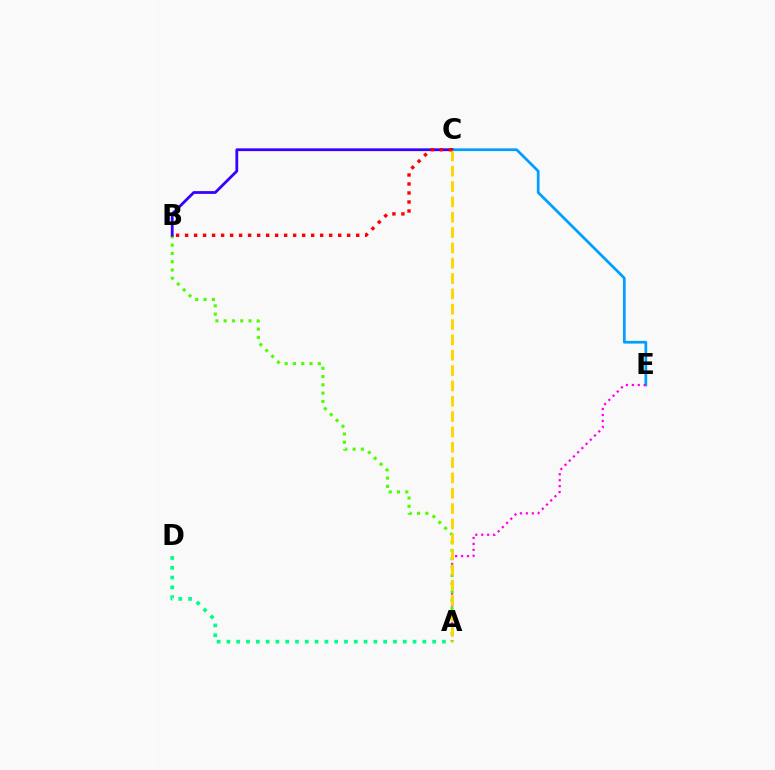{('C', 'E'): [{'color': '#009eff', 'line_style': 'solid', 'thickness': 1.96}], ('A', 'E'): [{'color': '#ff00ed', 'line_style': 'dotted', 'thickness': 1.61}], ('A', 'B'): [{'color': '#4fff00', 'line_style': 'dotted', 'thickness': 2.25}], ('A', 'D'): [{'color': '#00ff86', 'line_style': 'dotted', 'thickness': 2.66}], ('B', 'C'): [{'color': '#3700ff', 'line_style': 'solid', 'thickness': 2.0}, {'color': '#ff0000', 'line_style': 'dotted', 'thickness': 2.45}], ('A', 'C'): [{'color': '#ffd500', 'line_style': 'dashed', 'thickness': 2.08}]}